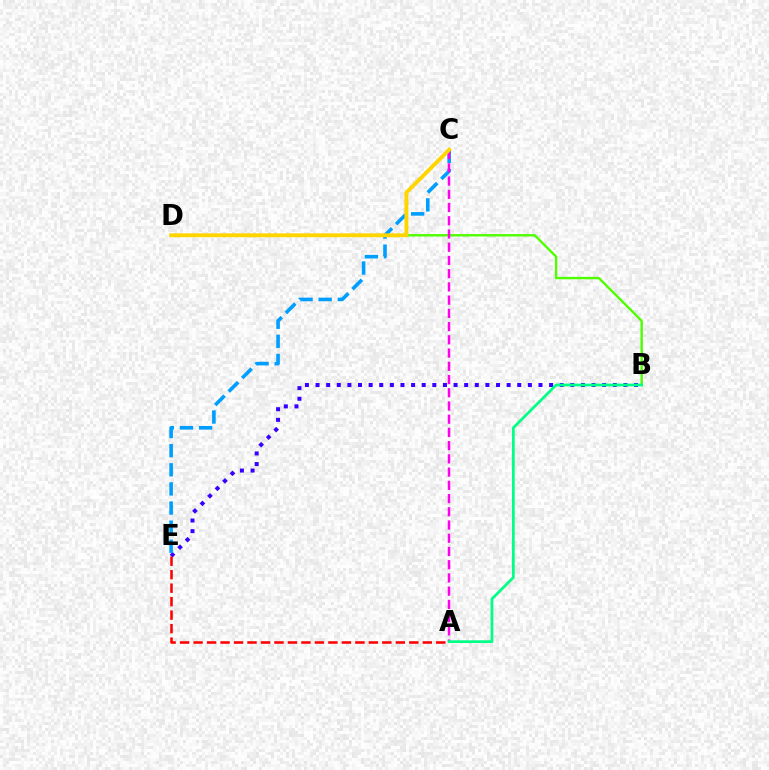{('B', 'E'): [{'color': '#3700ff', 'line_style': 'dotted', 'thickness': 2.88}], ('B', 'D'): [{'color': '#4fff00', 'line_style': 'solid', 'thickness': 1.73}], ('C', 'E'): [{'color': '#009eff', 'line_style': 'dashed', 'thickness': 2.6}], ('A', 'C'): [{'color': '#ff00ed', 'line_style': 'dashed', 'thickness': 1.8}], ('A', 'E'): [{'color': '#ff0000', 'line_style': 'dashed', 'thickness': 1.83}], ('A', 'B'): [{'color': '#00ff86', 'line_style': 'solid', 'thickness': 1.98}], ('C', 'D'): [{'color': '#ffd500', 'line_style': 'solid', 'thickness': 2.78}]}